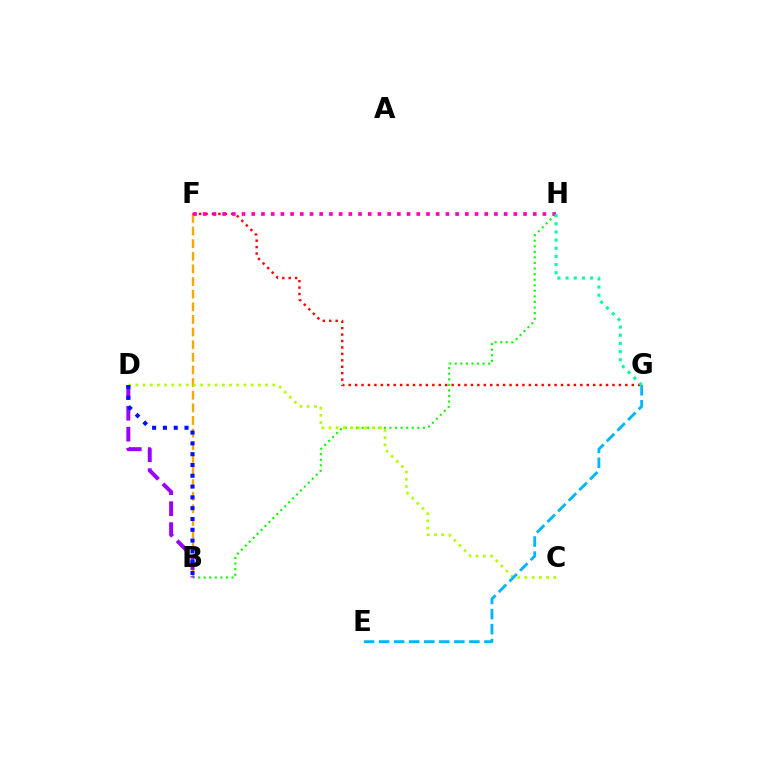{('B', 'H'): [{'color': '#08ff00', 'line_style': 'dotted', 'thickness': 1.51}], ('B', 'F'): [{'color': '#ffa500', 'line_style': 'dashed', 'thickness': 1.72}], ('C', 'D'): [{'color': '#b3ff00', 'line_style': 'dotted', 'thickness': 1.96}], ('F', 'G'): [{'color': '#ff0000', 'line_style': 'dotted', 'thickness': 1.75}], ('F', 'H'): [{'color': '#ff00bd', 'line_style': 'dotted', 'thickness': 2.64}], ('B', 'D'): [{'color': '#9b00ff', 'line_style': 'dashed', 'thickness': 2.85}, {'color': '#0010ff', 'line_style': 'dotted', 'thickness': 2.93}], ('E', 'G'): [{'color': '#00b5ff', 'line_style': 'dashed', 'thickness': 2.04}], ('G', 'H'): [{'color': '#00ff9d', 'line_style': 'dotted', 'thickness': 2.22}]}